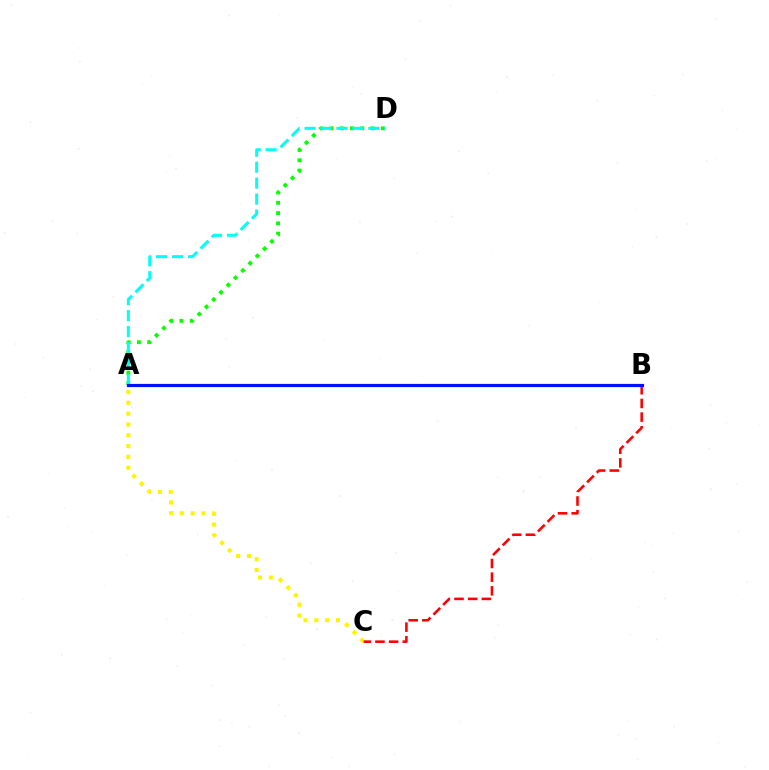{('A', 'C'): [{'color': '#fcf500', 'line_style': 'dotted', 'thickness': 2.94}], ('B', 'C'): [{'color': '#ff0000', 'line_style': 'dashed', 'thickness': 1.86}], ('A', 'B'): [{'color': '#ee00ff', 'line_style': 'solid', 'thickness': 2.28}, {'color': '#0010ff', 'line_style': 'solid', 'thickness': 2.21}], ('A', 'D'): [{'color': '#08ff00', 'line_style': 'dotted', 'thickness': 2.79}, {'color': '#00fff6', 'line_style': 'dashed', 'thickness': 2.17}]}